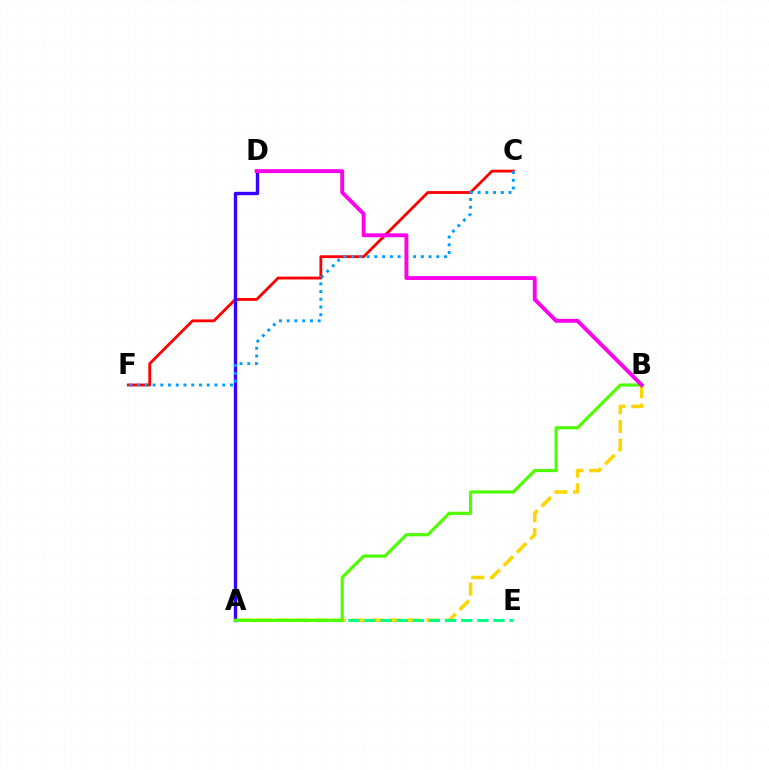{('C', 'F'): [{'color': '#ff0000', 'line_style': 'solid', 'thickness': 2.03}, {'color': '#009eff', 'line_style': 'dotted', 'thickness': 2.1}], ('A', 'D'): [{'color': '#3700ff', 'line_style': 'solid', 'thickness': 2.43}], ('A', 'B'): [{'color': '#ffd500', 'line_style': 'dashed', 'thickness': 2.55}, {'color': '#4fff00', 'line_style': 'solid', 'thickness': 2.29}], ('A', 'E'): [{'color': '#00ff86', 'line_style': 'dashed', 'thickness': 2.19}], ('B', 'D'): [{'color': '#ff00ed', 'line_style': 'solid', 'thickness': 2.79}]}